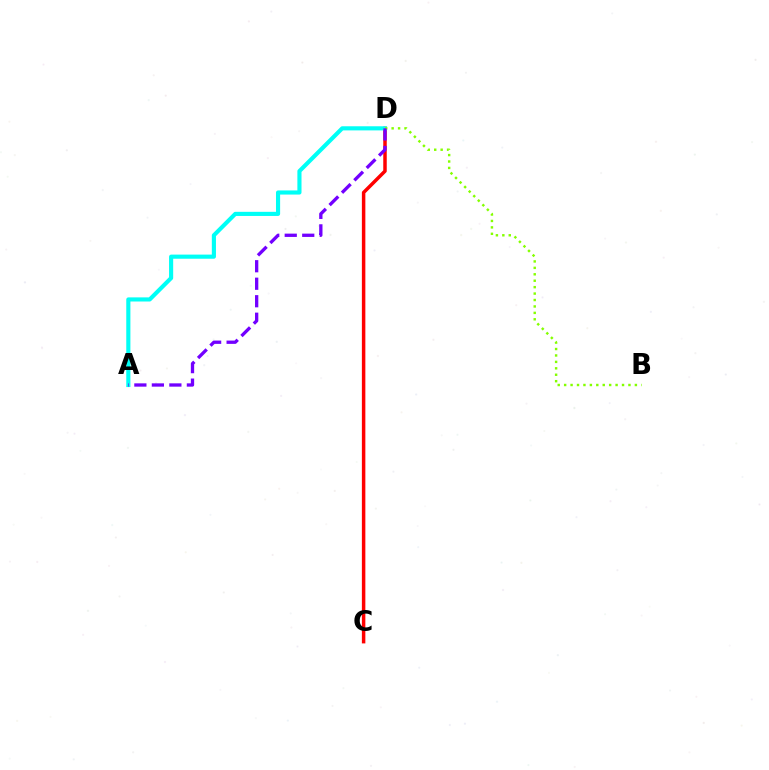{('C', 'D'): [{'color': '#ff0000', 'line_style': 'solid', 'thickness': 2.51}], ('A', 'D'): [{'color': '#00fff6', 'line_style': 'solid', 'thickness': 2.97}, {'color': '#7200ff', 'line_style': 'dashed', 'thickness': 2.38}], ('B', 'D'): [{'color': '#84ff00', 'line_style': 'dotted', 'thickness': 1.75}]}